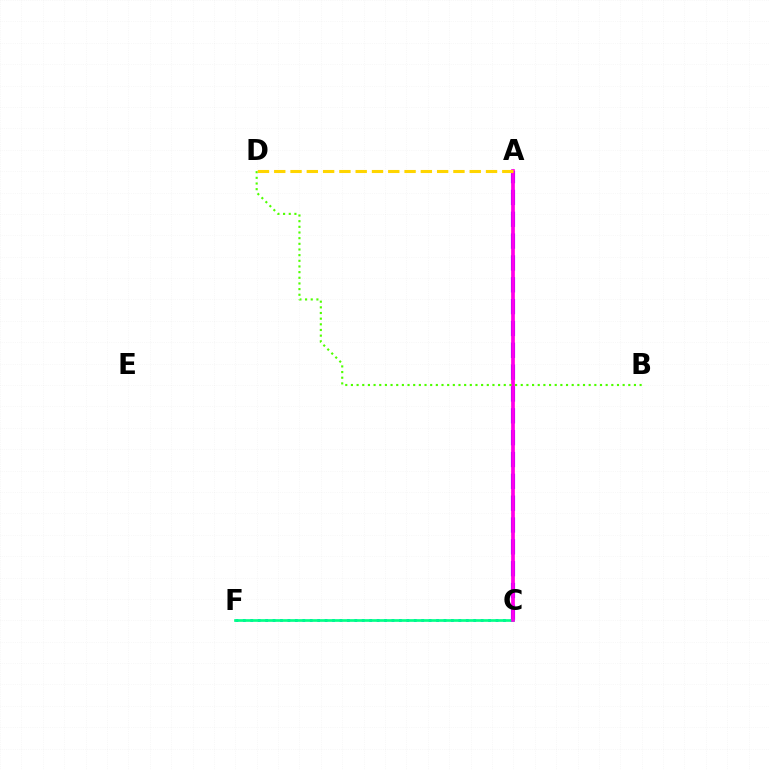{('C', 'F'): [{'color': '#009eff', 'line_style': 'dotted', 'thickness': 2.02}, {'color': '#00ff86', 'line_style': 'solid', 'thickness': 1.92}], ('A', 'C'): [{'color': '#ff0000', 'line_style': 'solid', 'thickness': 1.8}, {'color': '#3700ff', 'line_style': 'dashed', 'thickness': 2.97}, {'color': '#ff00ed', 'line_style': 'solid', 'thickness': 2.62}], ('B', 'D'): [{'color': '#4fff00', 'line_style': 'dotted', 'thickness': 1.54}], ('A', 'D'): [{'color': '#ffd500', 'line_style': 'dashed', 'thickness': 2.21}]}